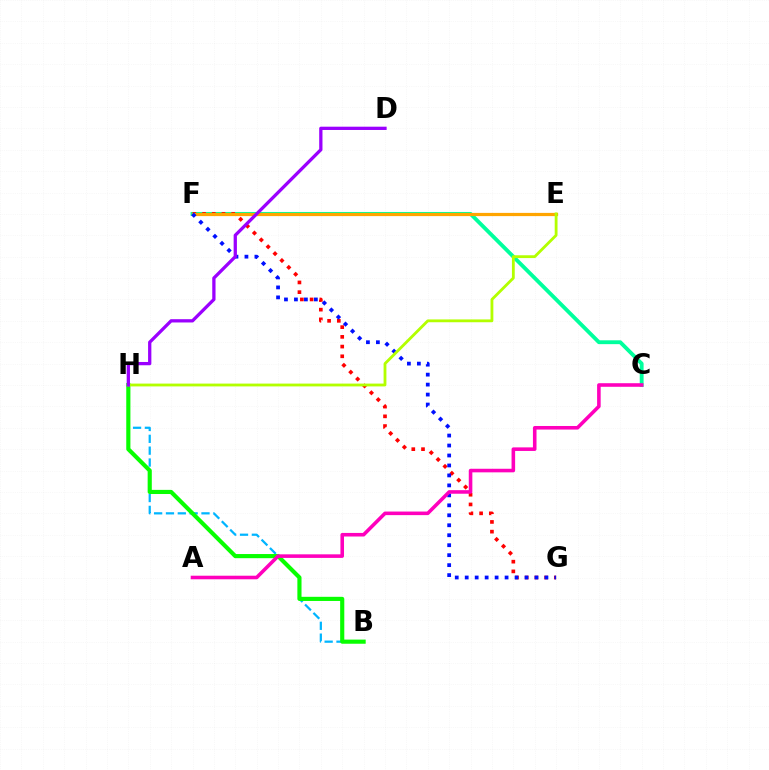{('C', 'F'): [{'color': '#00ff9d', 'line_style': 'solid', 'thickness': 2.77}], ('F', 'G'): [{'color': '#ff0000', 'line_style': 'dotted', 'thickness': 2.64}, {'color': '#0010ff', 'line_style': 'dotted', 'thickness': 2.71}], ('E', 'F'): [{'color': '#ffa500', 'line_style': 'solid', 'thickness': 2.31}], ('B', 'H'): [{'color': '#00b5ff', 'line_style': 'dashed', 'thickness': 1.61}, {'color': '#08ff00', 'line_style': 'solid', 'thickness': 2.98}], ('A', 'C'): [{'color': '#ff00bd', 'line_style': 'solid', 'thickness': 2.57}], ('E', 'H'): [{'color': '#b3ff00', 'line_style': 'solid', 'thickness': 2.03}], ('D', 'H'): [{'color': '#9b00ff', 'line_style': 'solid', 'thickness': 2.36}]}